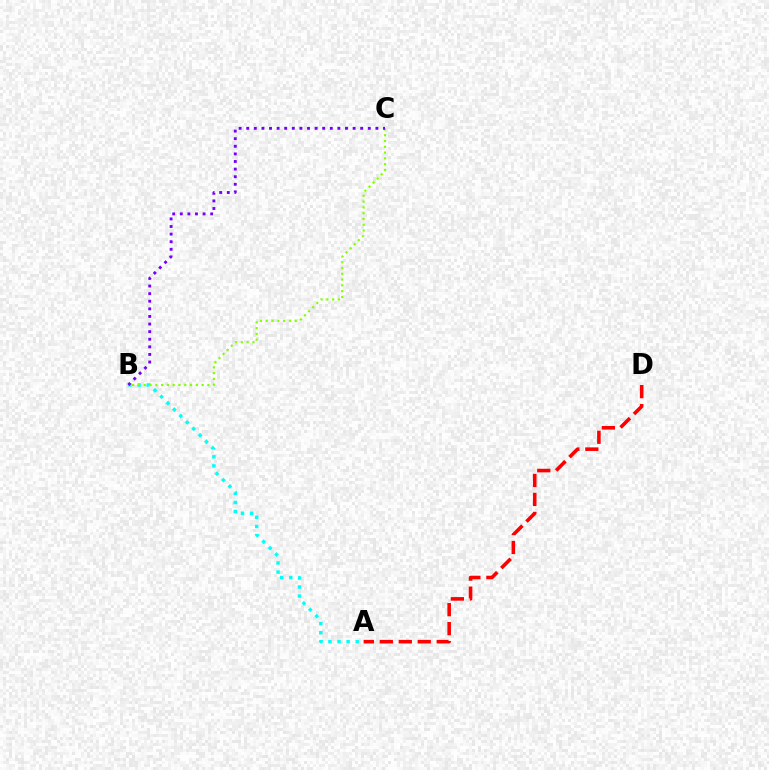{('A', 'B'): [{'color': '#00fff6', 'line_style': 'dotted', 'thickness': 2.47}], ('B', 'C'): [{'color': '#84ff00', 'line_style': 'dotted', 'thickness': 1.57}, {'color': '#7200ff', 'line_style': 'dotted', 'thickness': 2.06}], ('A', 'D'): [{'color': '#ff0000', 'line_style': 'dashed', 'thickness': 2.58}]}